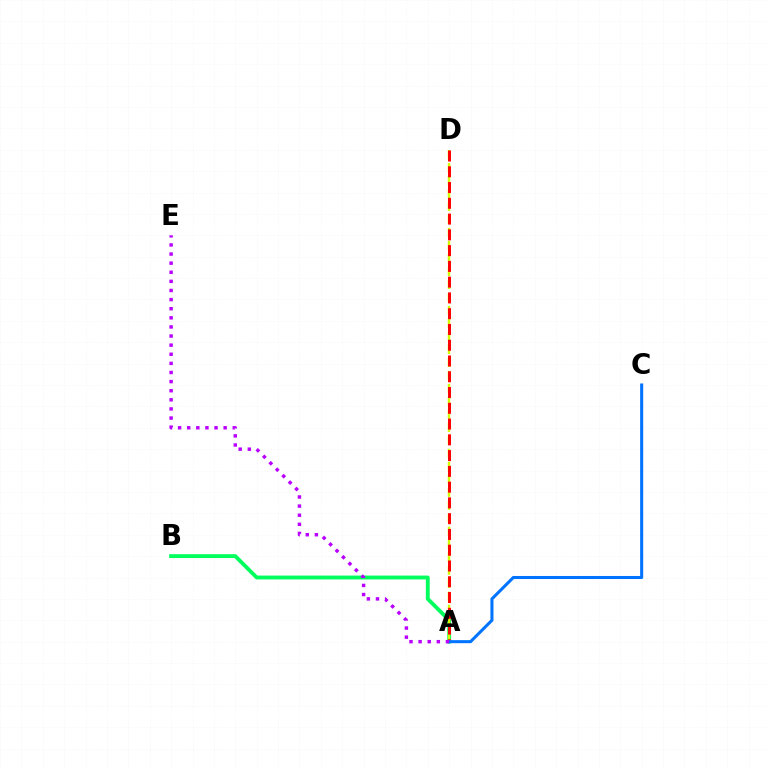{('A', 'B'): [{'color': '#00ff5c', 'line_style': 'solid', 'thickness': 2.77}], ('A', 'D'): [{'color': '#d1ff00', 'line_style': 'dashed', 'thickness': 1.76}, {'color': '#ff0000', 'line_style': 'dashed', 'thickness': 2.14}], ('A', 'C'): [{'color': '#0074ff', 'line_style': 'solid', 'thickness': 2.2}], ('A', 'E'): [{'color': '#b900ff', 'line_style': 'dotted', 'thickness': 2.48}]}